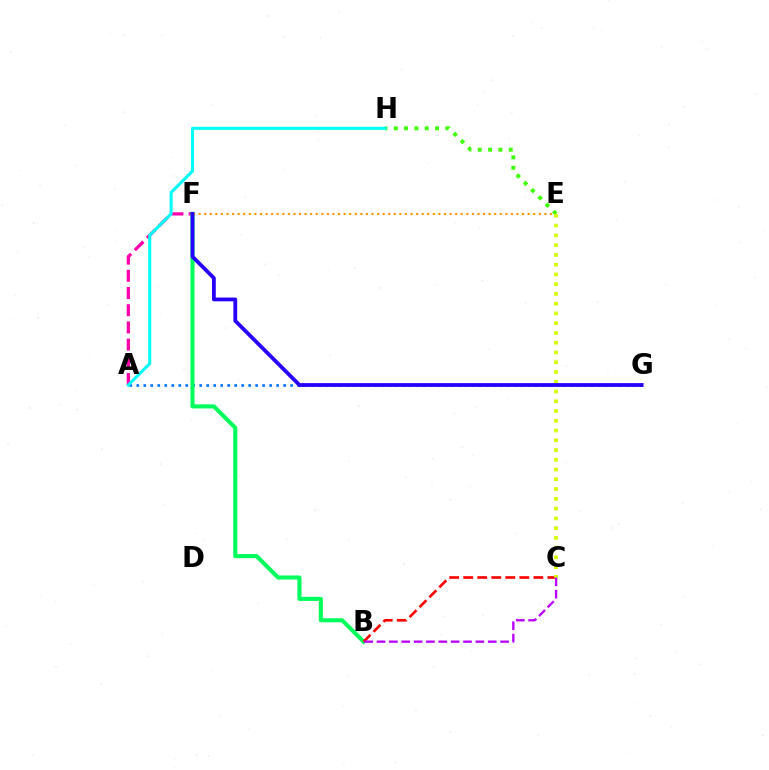{('A', 'F'): [{'color': '#ff00ac', 'line_style': 'dashed', 'thickness': 2.34}], ('A', 'G'): [{'color': '#0074ff', 'line_style': 'dotted', 'thickness': 1.9}], ('B', 'F'): [{'color': '#00ff5c', 'line_style': 'solid', 'thickness': 2.95}], ('E', 'H'): [{'color': '#3dff00', 'line_style': 'dotted', 'thickness': 2.8}], ('B', 'C'): [{'color': '#ff0000', 'line_style': 'dashed', 'thickness': 1.91}, {'color': '#b900ff', 'line_style': 'dashed', 'thickness': 1.68}], ('E', 'F'): [{'color': '#ff9400', 'line_style': 'dotted', 'thickness': 1.52}], ('C', 'E'): [{'color': '#d1ff00', 'line_style': 'dotted', 'thickness': 2.65}], ('A', 'H'): [{'color': '#00fff6', 'line_style': 'solid', 'thickness': 2.19}], ('F', 'G'): [{'color': '#2500ff', 'line_style': 'solid', 'thickness': 2.73}]}